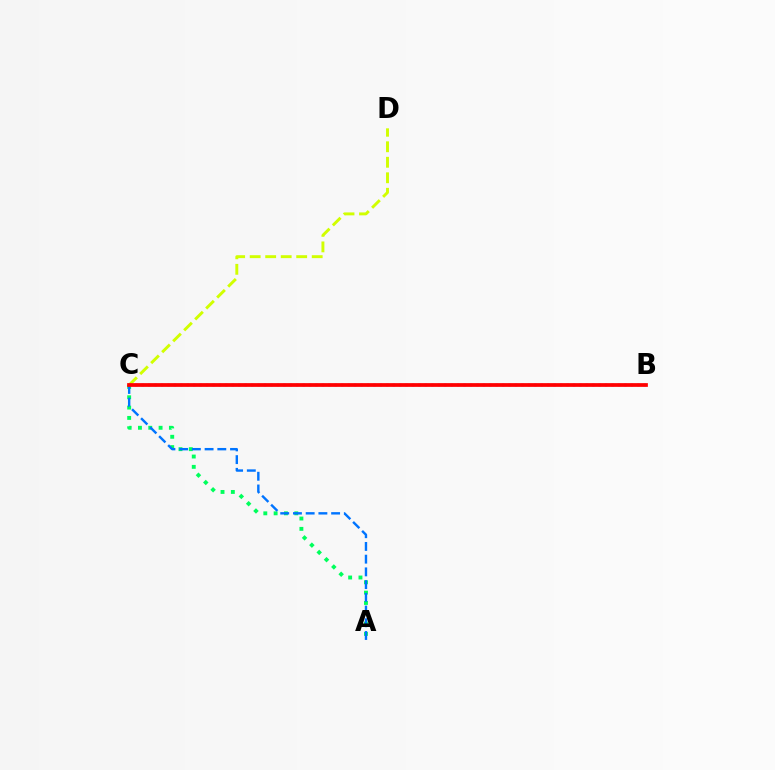{('A', 'C'): [{'color': '#00ff5c', 'line_style': 'dotted', 'thickness': 2.8}, {'color': '#0074ff', 'line_style': 'dashed', 'thickness': 1.73}], ('C', 'D'): [{'color': '#d1ff00', 'line_style': 'dashed', 'thickness': 2.11}], ('B', 'C'): [{'color': '#b900ff', 'line_style': 'dotted', 'thickness': 1.75}, {'color': '#ff0000', 'line_style': 'solid', 'thickness': 2.69}]}